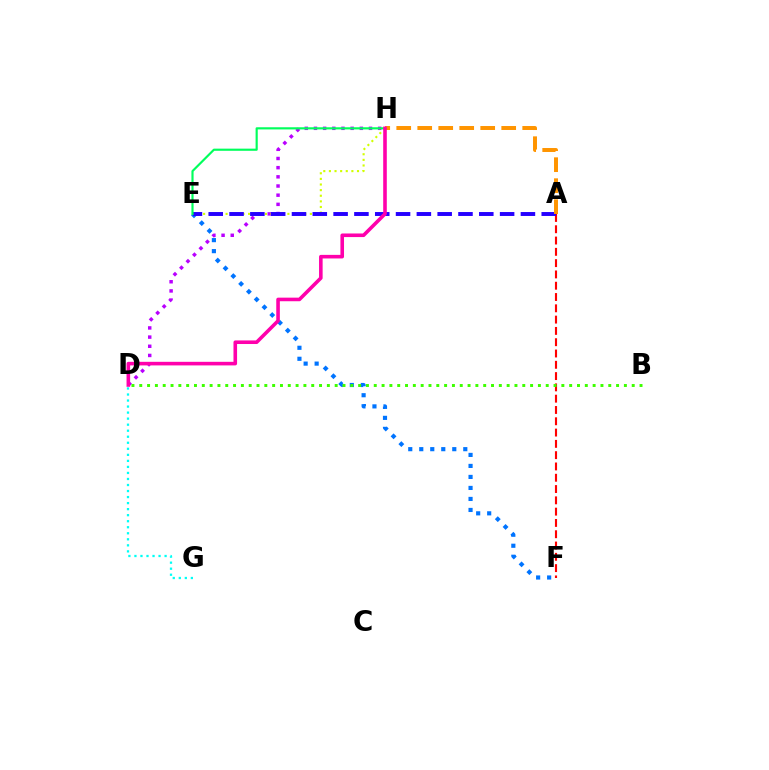{('A', 'F'): [{'color': '#ff0000', 'line_style': 'dashed', 'thickness': 1.53}], ('D', 'G'): [{'color': '#00fff6', 'line_style': 'dotted', 'thickness': 1.64}], ('D', 'H'): [{'color': '#b900ff', 'line_style': 'dotted', 'thickness': 2.49}, {'color': '#ff00ac', 'line_style': 'solid', 'thickness': 2.59}], ('E', 'H'): [{'color': '#d1ff00', 'line_style': 'dotted', 'thickness': 1.53}, {'color': '#00ff5c', 'line_style': 'solid', 'thickness': 1.56}], ('E', 'F'): [{'color': '#0074ff', 'line_style': 'dotted', 'thickness': 2.99}], ('A', 'E'): [{'color': '#2500ff', 'line_style': 'dashed', 'thickness': 2.83}], ('A', 'H'): [{'color': '#ff9400', 'line_style': 'dashed', 'thickness': 2.85}], ('B', 'D'): [{'color': '#3dff00', 'line_style': 'dotted', 'thickness': 2.12}]}